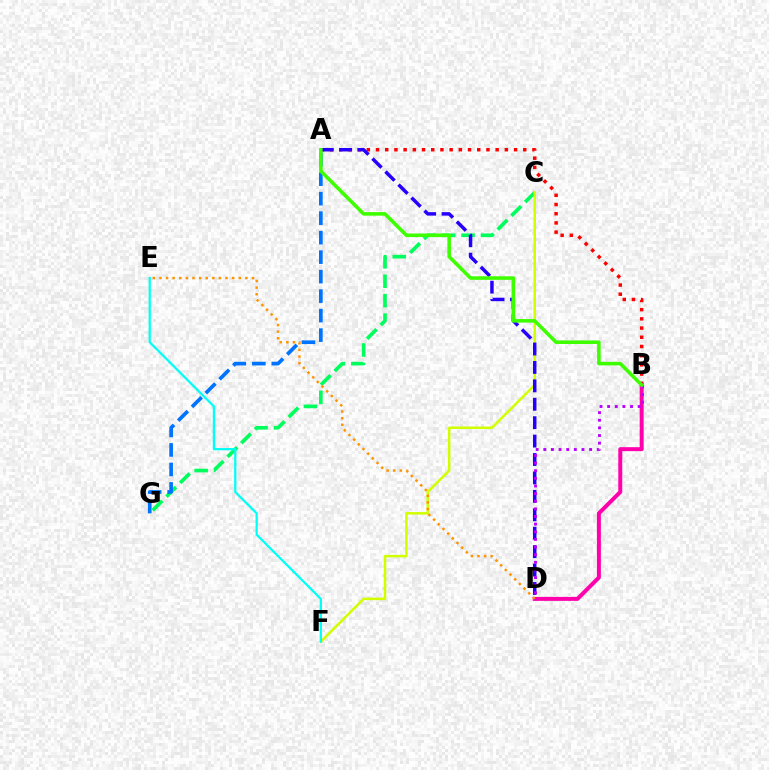{('C', 'G'): [{'color': '#00ff5c', 'line_style': 'dashed', 'thickness': 2.64}], ('C', 'F'): [{'color': '#d1ff00', 'line_style': 'solid', 'thickness': 1.81}], ('A', 'B'): [{'color': '#ff0000', 'line_style': 'dotted', 'thickness': 2.5}, {'color': '#3dff00', 'line_style': 'solid', 'thickness': 2.56}], ('B', 'D'): [{'color': '#ff00ac', 'line_style': 'solid', 'thickness': 2.86}, {'color': '#b900ff', 'line_style': 'dotted', 'thickness': 2.07}], ('A', 'D'): [{'color': '#2500ff', 'line_style': 'dashed', 'thickness': 2.5}], ('D', 'E'): [{'color': '#ff9400', 'line_style': 'dotted', 'thickness': 1.8}], ('A', 'G'): [{'color': '#0074ff', 'line_style': 'dashed', 'thickness': 2.65}], ('E', 'F'): [{'color': '#00fff6', 'line_style': 'solid', 'thickness': 1.62}]}